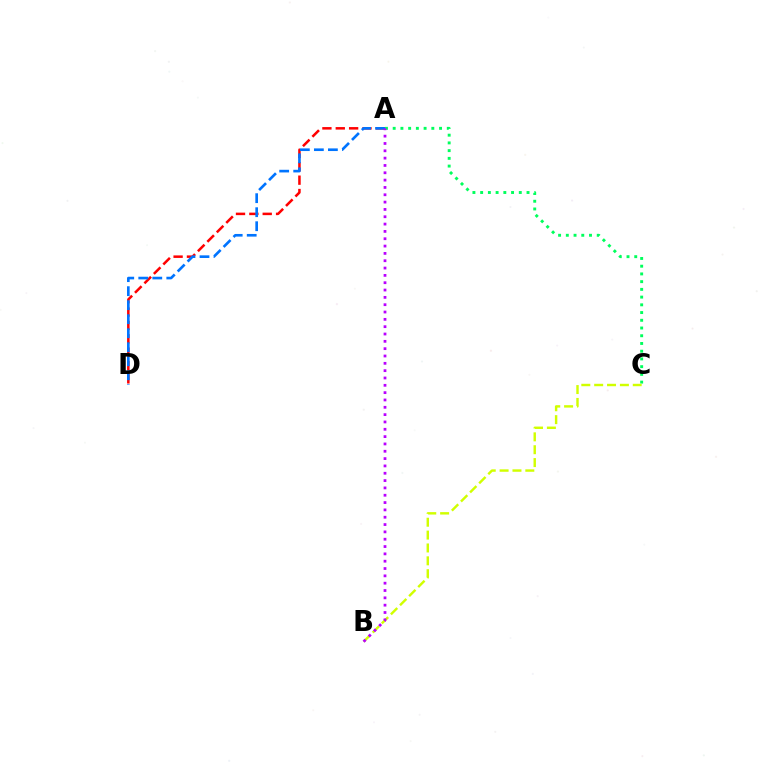{('A', 'D'): [{'color': '#ff0000', 'line_style': 'dashed', 'thickness': 1.81}, {'color': '#0074ff', 'line_style': 'dashed', 'thickness': 1.9}], ('A', 'C'): [{'color': '#00ff5c', 'line_style': 'dotted', 'thickness': 2.1}], ('B', 'C'): [{'color': '#d1ff00', 'line_style': 'dashed', 'thickness': 1.75}], ('A', 'B'): [{'color': '#b900ff', 'line_style': 'dotted', 'thickness': 1.99}]}